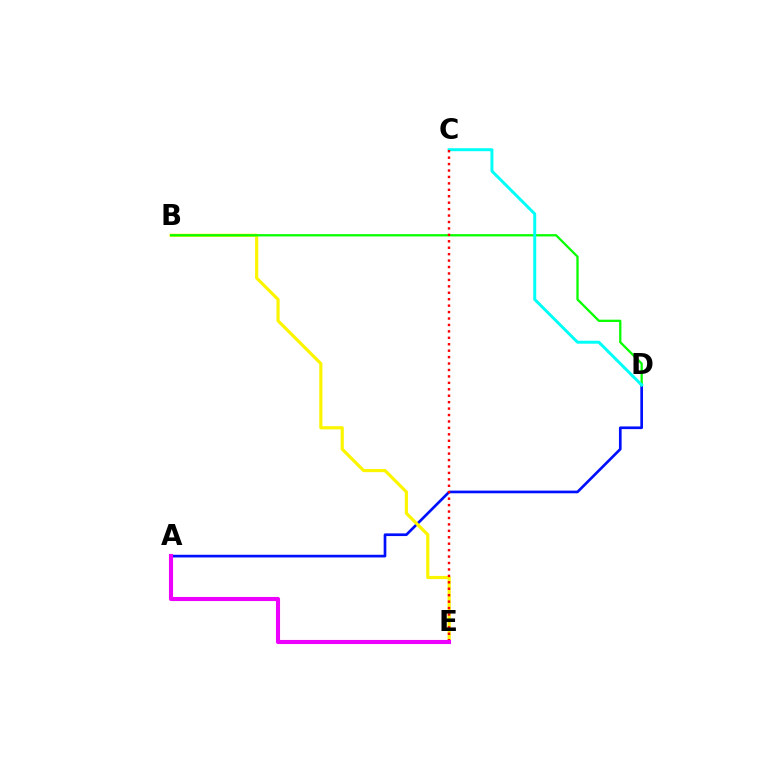{('A', 'D'): [{'color': '#0010ff', 'line_style': 'solid', 'thickness': 1.93}], ('B', 'E'): [{'color': '#fcf500', 'line_style': 'solid', 'thickness': 2.28}], ('B', 'D'): [{'color': '#08ff00', 'line_style': 'solid', 'thickness': 1.65}], ('C', 'D'): [{'color': '#00fff6', 'line_style': 'solid', 'thickness': 2.13}], ('C', 'E'): [{'color': '#ff0000', 'line_style': 'dotted', 'thickness': 1.75}], ('A', 'E'): [{'color': '#ee00ff', 'line_style': 'solid', 'thickness': 2.95}]}